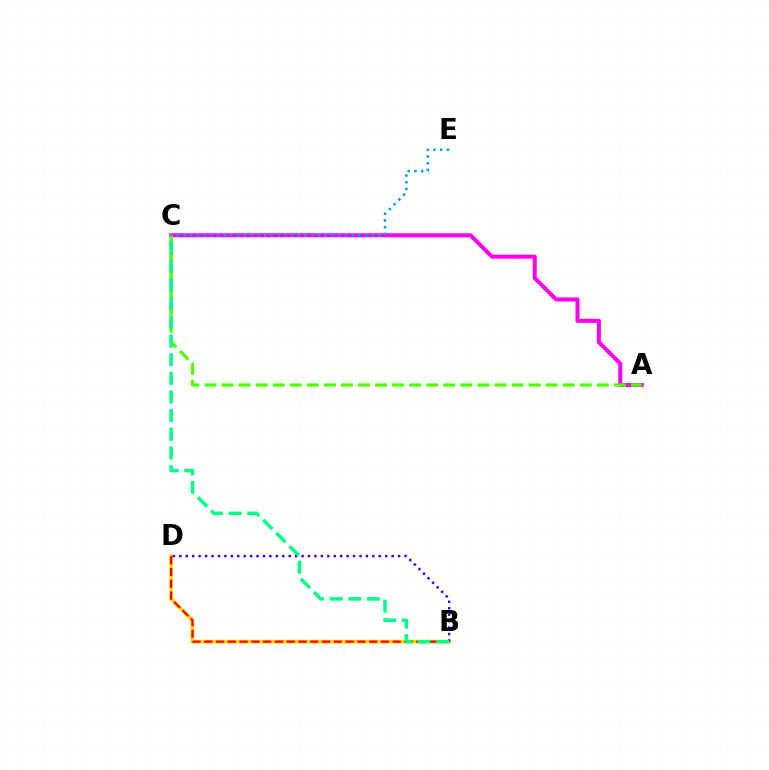{('A', 'C'): [{'color': '#ff00ed', 'line_style': 'solid', 'thickness': 2.89}, {'color': '#4fff00', 'line_style': 'dashed', 'thickness': 2.32}], ('B', 'D'): [{'color': '#ffd500', 'line_style': 'solid', 'thickness': 2.63}, {'color': '#ff0000', 'line_style': 'dashed', 'thickness': 1.6}, {'color': '#3700ff', 'line_style': 'dotted', 'thickness': 1.75}], ('B', 'C'): [{'color': '#00ff86', 'line_style': 'dashed', 'thickness': 2.53}], ('C', 'E'): [{'color': '#009eff', 'line_style': 'dotted', 'thickness': 1.83}]}